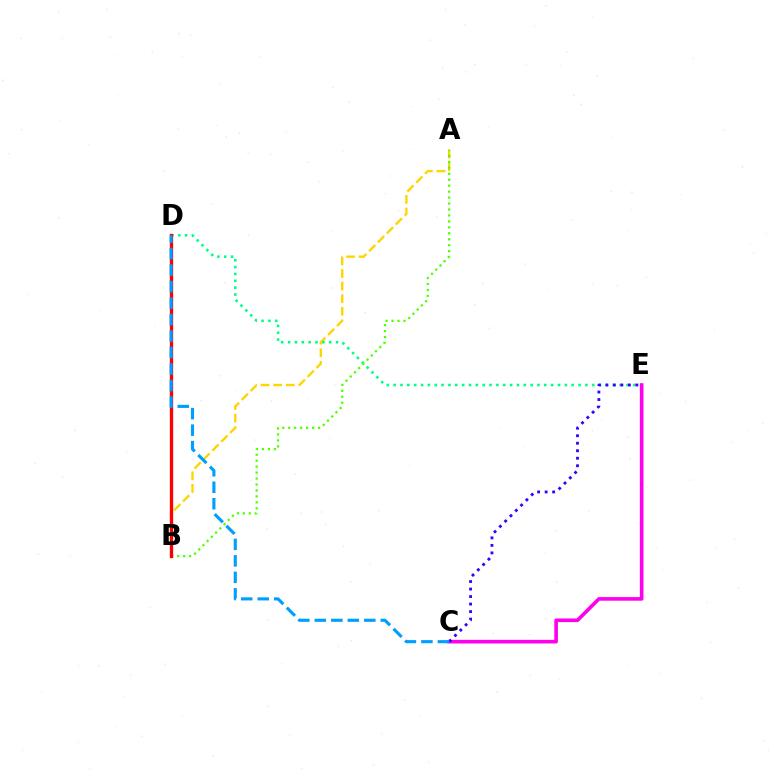{('A', 'B'): [{'color': '#ffd500', 'line_style': 'dashed', 'thickness': 1.71}, {'color': '#4fff00', 'line_style': 'dotted', 'thickness': 1.62}], ('D', 'E'): [{'color': '#00ff86', 'line_style': 'dotted', 'thickness': 1.86}], ('B', 'D'): [{'color': '#ff0000', 'line_style': 'solid', 'thickness': 2.39}], ('C', 'E'): [{'color': '#ff00ed', 'line_style': 'solid', 'thickness': 2.61}, {'color': '#3700ff', 'line_style': 'dotted', 'thickness': 2.04}], ('C', 'D'): [{'color': '#009eff', 'line_style': 'dashed', 'thickness': 2.24}]}